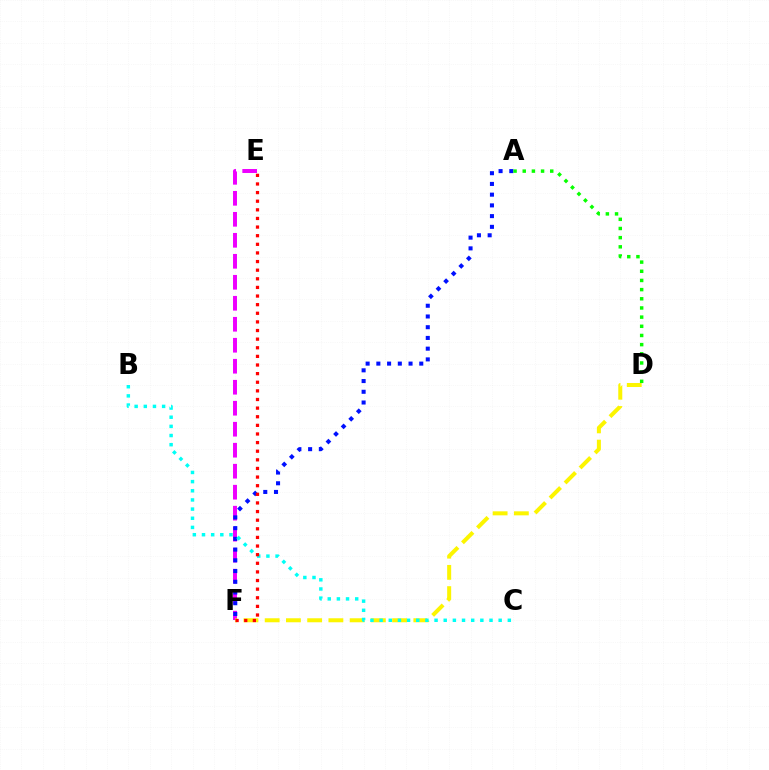{('E', 'F'): [{'color': '#ee00ff', 'line_style': 'dashed', 'thickness': 2.85}, {'color': '#ff0000', 'line_style': 'dotted', 'thickness': 2.34}], ('D', 'F'): [{'color': '#fcf500', 'line_style': 'dashed', 'thickness': 2.88}], ('A', 'F'): [{'color': '#0010ff', 'line_style': 'dotted', 'thickness': 2.91}], ('A', 'D'): [{'color': '#08ff00', 'line_style': 'dotted', 'thickness': 2.49}], ('B', 'C'): [{'color': '#00fff6', 'line_style': 'dotted', 'thickness': 2.49}]}